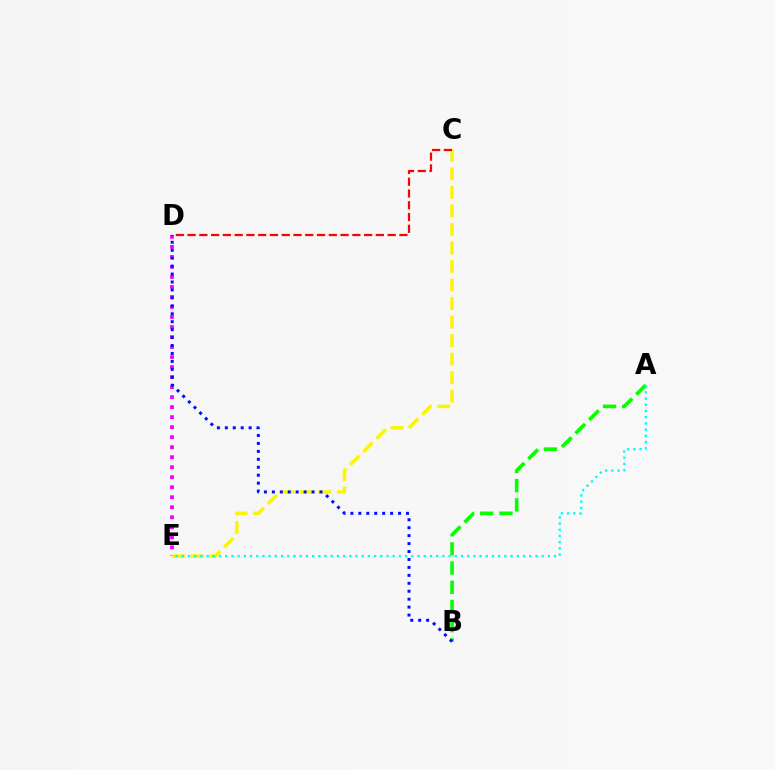{('A', 'B'): [{'color': '#08ff00', 'line_style': 'dashed', 'thickness': 2.61}], ('D', 'E'): [{'color': '#ee00ff', 'line_style': 'dotted', 'thickness': 2.72}], ('C', 'E'): [{'color': '#fcf500', 'line_style': 'dashed', 'thickness': 2.52}], ('A', 'E'): [{'color': '#00fff6', 'line_style': 'dotted', 'thickness': 1.69}], ('B', 'D'): [{'color': '#0010ff', 'line_style': 'dotted', 'thickness': 2.16}], ('C', 'D'): [{'color': '#ff0000', 'line_style': 'dashed', 'thickness': 1.6}]}